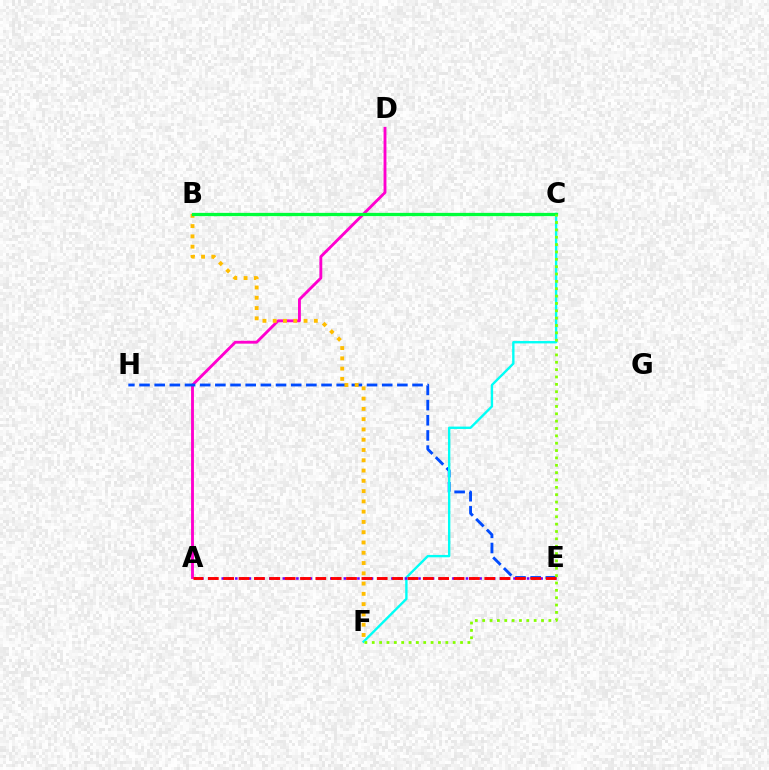{('A', 'D'): [{'color': '#ff00cf', 'line_style': 'solid', 'thickness': 2.06}], ('E', 'H'): [{'color': '#004bff', 'line_style': 'dashed', 'thickness': 2.06}], ('C', 'F'): [{'color': '#00fff6', 'line_style': 'solid', 'thickness': 1.71}, {'color': '#84ff00', 'line_style': 'dotted', 'thickness': 2.0}], ('B', 'F'): [{'color': '#ffbd00', 'line_style': 'dotted', 'thickness': 2.79}], ('B', 'C'): [{'color': '#00ff39', 'line_style': 'solid', 'thickness': 2.35}], ('A', 'E'): [{'color': '#7200ff', 'line_style': 'dotted', 'thickness': 1.84}, {'color': '#ff0000', 'line_style': 'dashed', 'thickness': 2.09}]}